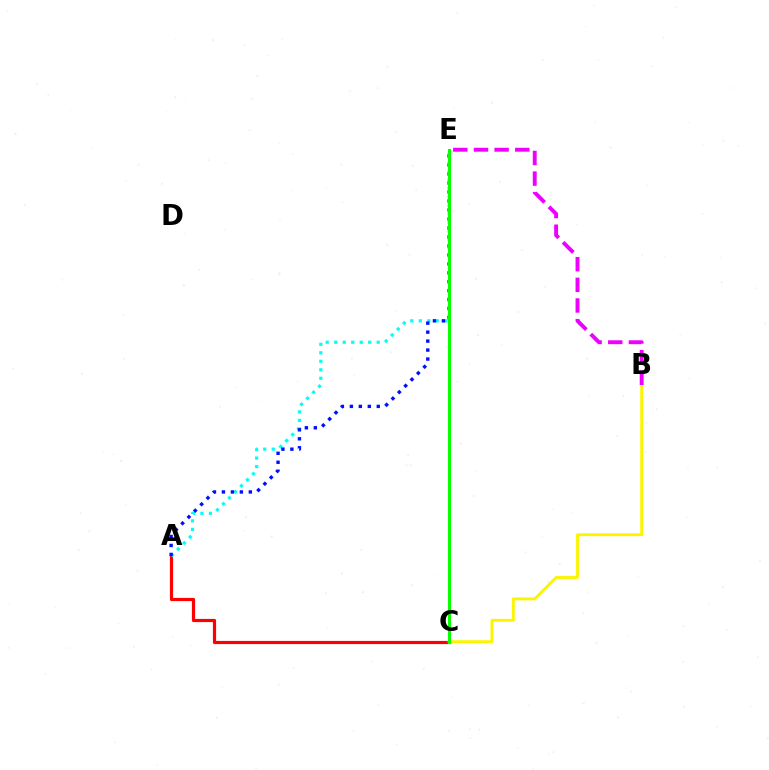{('A', 'C'): [{'color': '#ff0000', 'line_style': 'solid', 'thickness': 2.29}], ('A', 'E'): [{'color': '#00fff6', 'line_style': 'dotted', 'thickness': 2.31}, {'color': '#0010ff', 'line_style': 'dotted', 'thickness': 2.44}], ('B', 'C'): [{'color': '#fcf500', 'line_style': 'solid', 'thickness': 2.06}], ('B', 'E'): [{'color': '#ee00ff', 'line_style': 'dashed', 'thickness': 2.81}], ('C', 'E'): [{'color': '#08ff00', 'line_style': 'solid', 'thickness': 2.2}]}